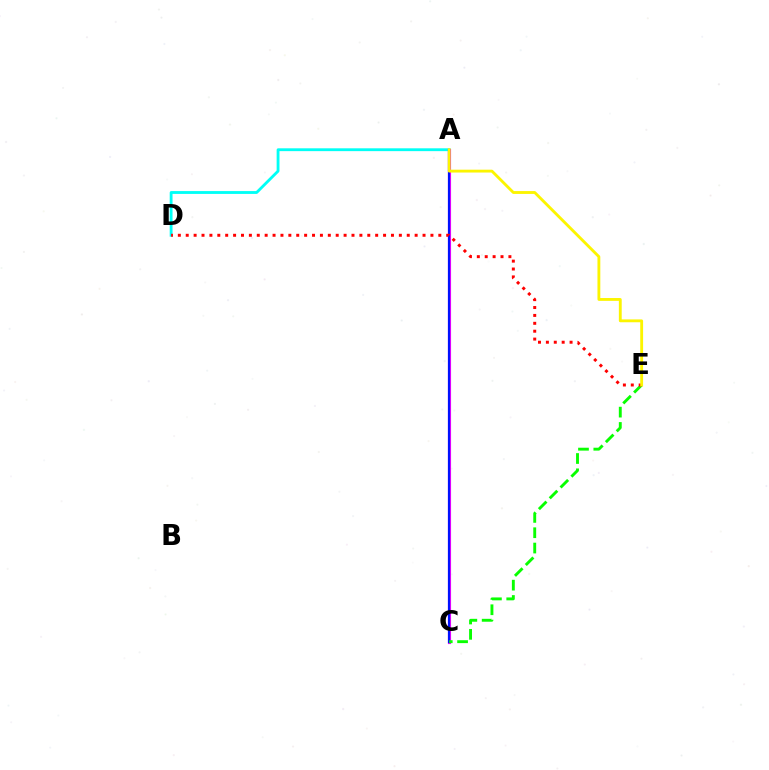{('A', 'D'): [{'color': '#00fff6', 'line_style': 'solid', 'thickness': 2.04}], ('A', 'C'): [{'color': '#ee00ff', 'line_style': 'solid', 'thickness': 2.25}, {'color': '#0010ff', 'line_style': 'solid', 'thickness': 1.55}], ('C', 'E'): [{'color': '#08ff00', 'line_style': 'dashed', 'thickness': 2.08}], ('D', 'E'): [{'color': '#ff0000', 'line_style': 'dotted', 'thickness': 2.14}], ('A', 'E'): [{'color': '#fcf500', 'line_style': 'solid', 'thickness': 2.05}]}